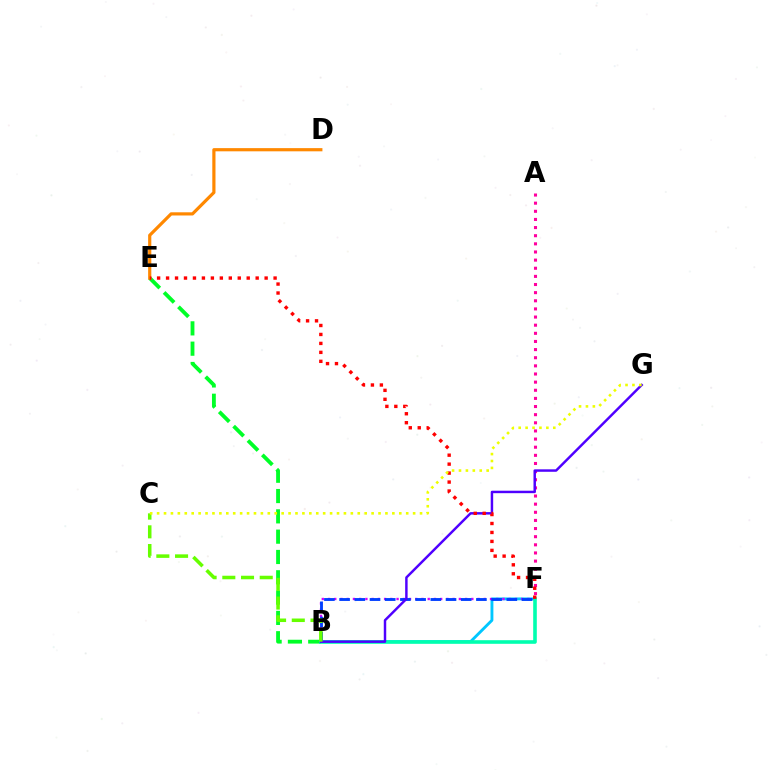{('B', 'E'): [{'color': '#00ff27', 'line_style': 'dashed', 'thickness': 2.76}], ('B', 'F'): [{'color': '#00c7ff', 'line_style': 'solid', 'thickness': 2.07}, {'color': '#d600ff', 'line_style': 'dotted', 'thickness': 1.69}, {'color': '#00ffaf', 'line_style': 'solid', 'thickness': 2.6}, {'color': '#003fff', 'line_style': 'dashed', 'thickness': 2.07}], ('D', 'E'): [{'color': '#ff8800', 'line_style': 'solid', 'thickness': 2.3}], ('A', 'F'): [{'color': '#ff00a0', 'line_style': 'dotted', 'thickness': 2.21}], ('B', 'G'): [{'color': '#4f00ff', 'line_style': 'solid', 'thickness': 1.77}], ('E', 'F'): [{'color': '#ff0000', 'line_style': 'dotted', 'thickness': 2.43}], ('B', 'C'): [{'color': '#66ff00', 'line_style': 'dashed', 'thickness': 2.54}], ('C', 'G'): [{'color': '#eeff00', 'line_style': 'dotted', 'thickness': 1.88}]}